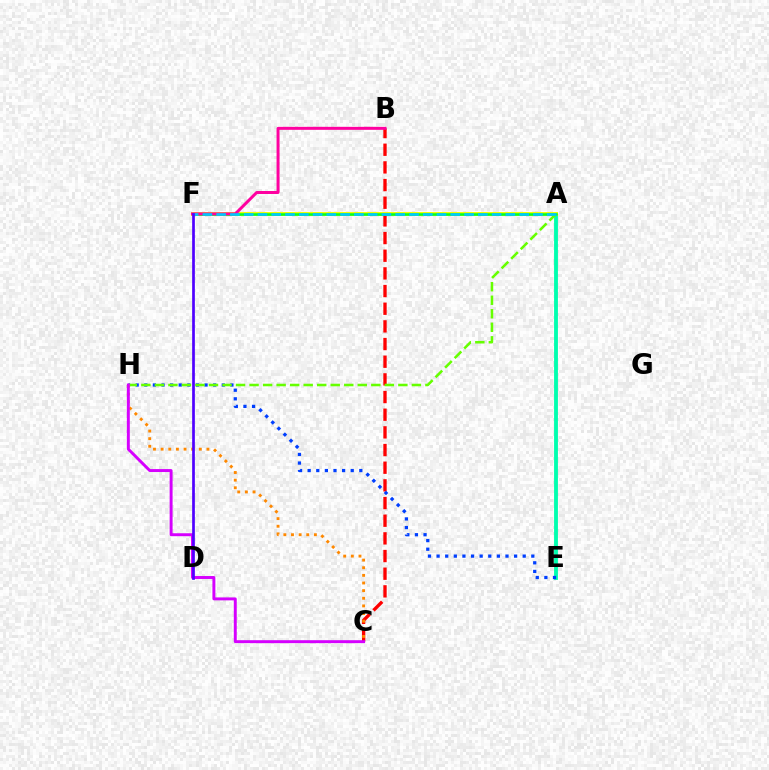{('B', 'C'): [{'color': '#ff0000', 'line_style': 'dashed', 'thickness': 2.4}], ('A', 'E'): [{'color': '#00ffaf', 'line_style': 'solid', 'thickness': 2.77}], ('E', 'H'): [{'color': '#003fff', 'line_style': 'dotted', 'thickness': 2.34}], ('A', 'H'): [{'color': '#66ff00', 'line_style': 'dashed', 'thickness': 1.84}], ('A', 'F'): [{'color': '#eeff00', 'line_style': 'solid', 'thickness': 2.86}, {'color': '#00ff27', 'line_style': 'solid', 'thickness': 1.82}, {'color': '#00c7ff', 'line_style': 'dashed', 'thickness': 1.87}], ('B', 'F'): [{'color': '#ff00a0', 'line_style': 'solid', 'thickness': 2.15}], ('C', 'H'): [{'color': '#ff8800', 'line_style': 'dotted', 'thickness': 2.07}, {'color': '#d600ff', 'line_style': 'solid', 'thickness': 2.12}], ('D', 'F'): [{'color': '#4f00ff', 'line_style': 'solid', 'thickness': 1.94}]}